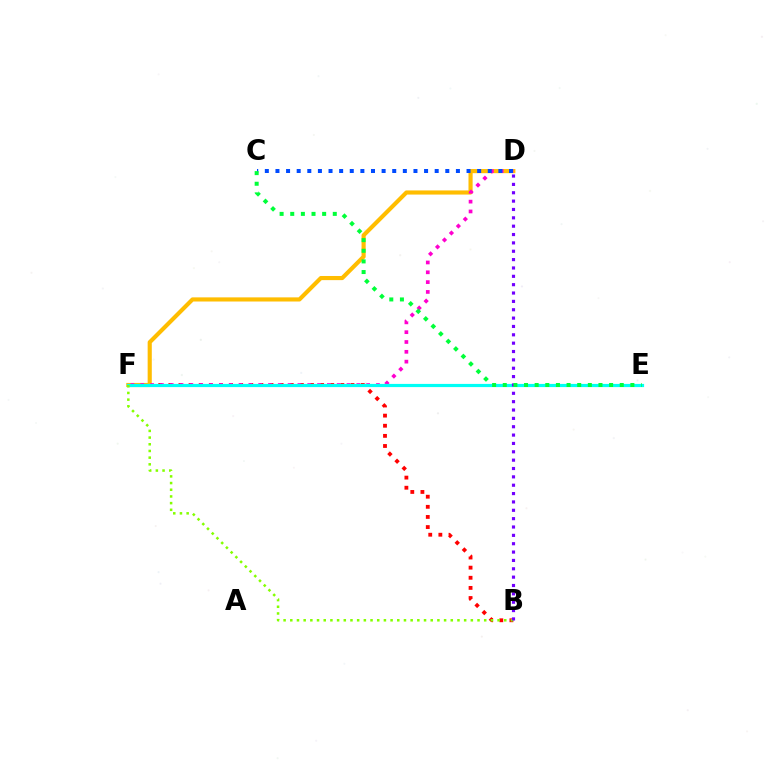{('B', 'F'): [{'color': '#ff0000', 'line_style': 'dotted', 'thickness': 2.75}, {'color': '#84ff00', 'line_style': 'dotted', 'thickness': 1.82}], ('D', 'F'): [{'color': '#ffbd00', 'line_style': 'solid', 'thickness': 2.98}, {'color': '#ff00cf', 'line_style': 'dotted', 'thickness': 2.67}], ('E', 'F'): [{'color': '#00fff6', 'line_style': 'solid', 'thickness': 2.3}], ('C', 'D'): [{'color': '#004bff', 'line_style': 'dotted', 'thickness': 2.88}], ('B', 'D'): [{'color': '#7200ff', 'line_style': 'dotted', 'thickness': 2.27}], ('C', 'E'): [{'color': '#00ff39', 'line_style': 'dotted', 'thickness': 2.89}]}